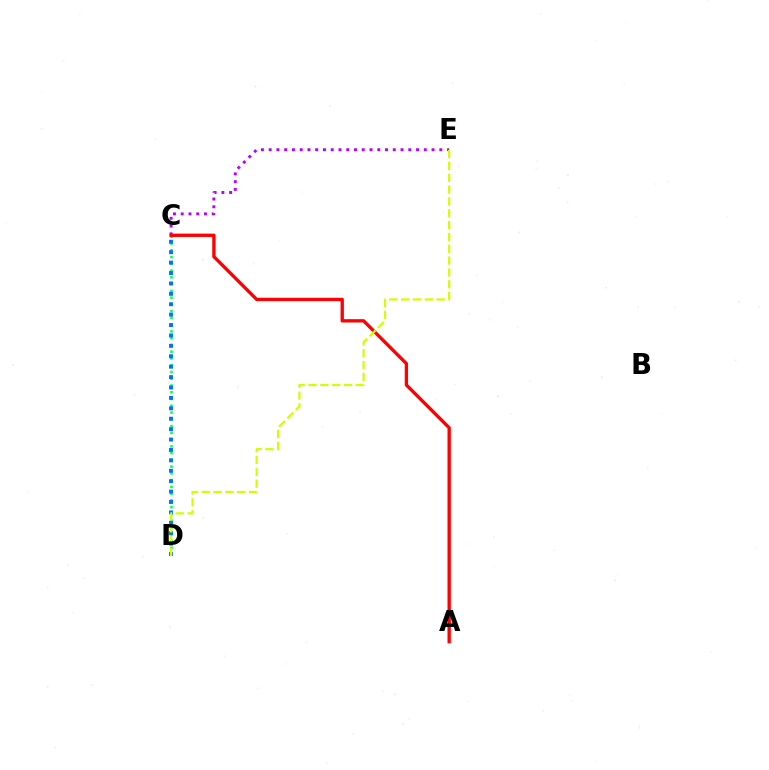{('C', 'D'): [{'color': '#00ff5c', 'line_style': 'dotted', 'thickness': 1.84}, {'color': '#0074ff', 'line_style': 'dotted', 'thickness': 2.83}], ('C', 'E'): [{'color': '#b900ff', 'line_style': 'dotted', 'thickness': 2.11}], ('A', 'C'): [{'color': '#ff0000', 'line_style': 'solid', 'thickness': 2.39}], ('D', 'E'): [{'color': '#d1ff00', 'line_style': 'dashed', 'thickness': 1.61}]}